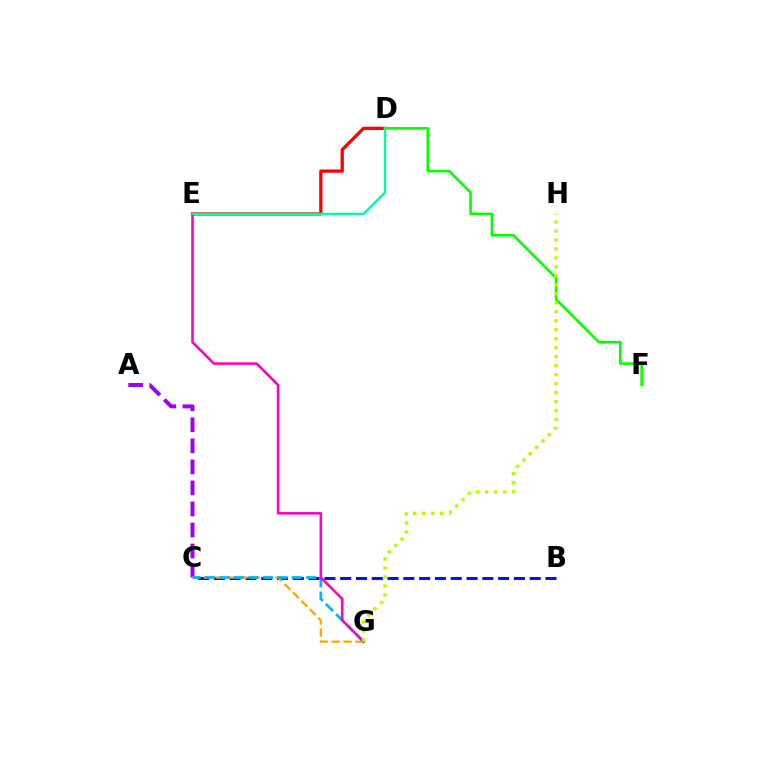{('A', 'C'): [{'color': '#9b00ff', 'line_style': 'dashed', 'thickness': 2.86}], ('B', 'C'): [{'color': '#0010ff', 'line_style': 'dashed', 'thickness': 2.15}], ('C', 'G'): [{'color': '#ffa500', 'line_style': 'dashed', 'thickness': 1.62}, {'color': '#00b5ff', 'line_style': 'dashed', 'thickness': 1.96}], ('D', 'E'): [{'color': '#ff0000', 'line_style': 'solid', 'thickness': 2.35}, {'color': '#00ff9d', 'line_style': 'solid', 'thickness': 1.72}], ('D', 'F'): [{'color': '#08ff00', 'line_style': 'solid', 'thickness': 1.89}], ('E', 'G'): [{'color': '#ff00bd', 'line_style': 'solid', 'thickness': 1.84}], ('G', 'H'): [{'color': '#b3ff00', 'line_style': 'dotted', 'thickness': 2.44}]}